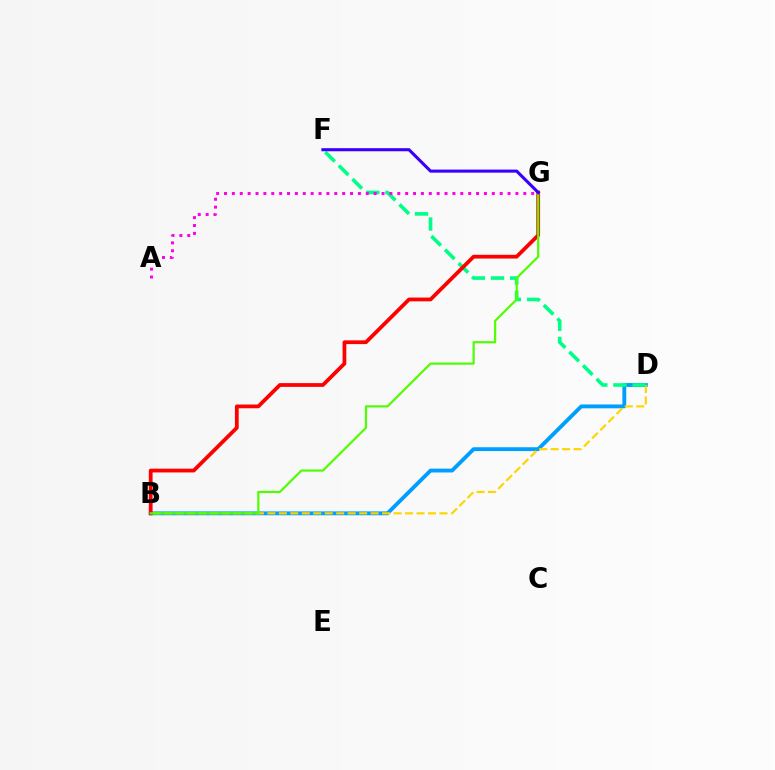{('B', 'D'): [{'color': '#009eff', 'line_style': 'solid', 'thickness': 2.77}, {'color': '#ffd500', 'line_style': 'dashed', 'thickness': 1.56}], ('D', 'F'): [{'color': '#00ff86', 'line_style': 'dashed', 'thickness': 2.6}], ('B', 'G'): [{'color': '#ff0000', 'line_style': 'solid', 'thickness': 2.71}, {'color': '#4fff00', 'line_style': 'solid', 'thickness': 1.58}], ('A', 'G'): [{'color': '#ff00ed', 'line_style': 'dotted', 'thickness': 2.14}], ('F', 'G'): [{'color': '#3700ff', 'line_style': 'solid', 'thickness': 2.22}]}